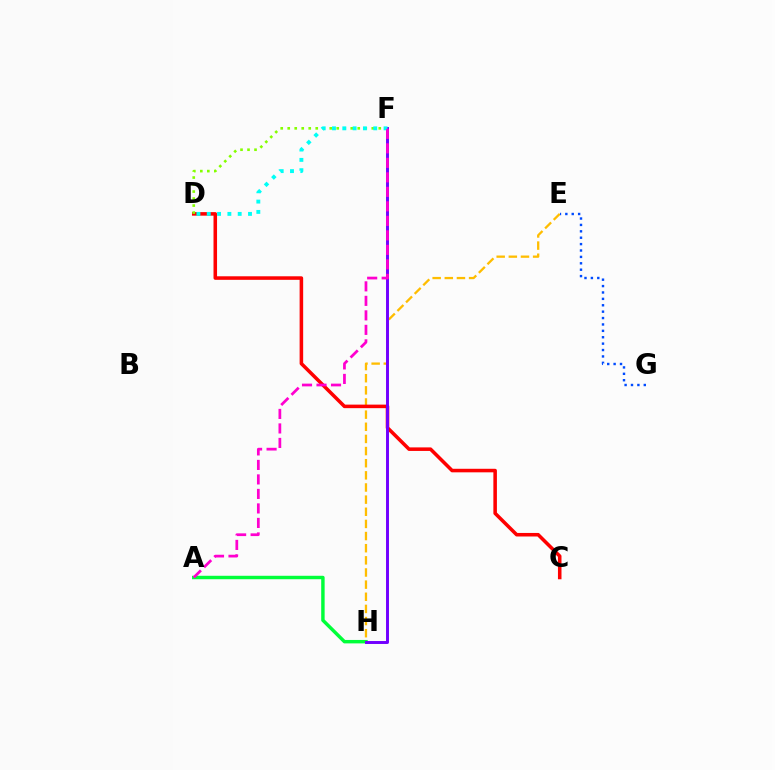{('A', 'H'): [{'color': '#00ff39', 'line_style': 'solid', 'thickness': 2.47}], ('E', 'H'): [{'color': '#ffbd00', 'line_style': 'dashed', 'thickness': 1.65}], ('C', 'D'): [{'color': '#ff0000', 'line_style': 'solid', 'thickness': 2.55}], ('D', 'F'): [{'color': '#84ff00', 'line_style': 'dotted', 'thickness': 1.9}, {'color': '#00fff6', 'line_style': 'dotted', 'thickness': 2.8}], ('F', 'H'): [{'color': '#7200ff', 'line_style': 'solid', 'thickness': 2.12}], ('E', 'G'): [{'color': '#004bff', 'line_style': 'dotted', 'thickness': 1.74}], ('A', 'F'): [{'color': '#ff00cf', 'line_style': 'dashed', 'thickness': 1.97}]}